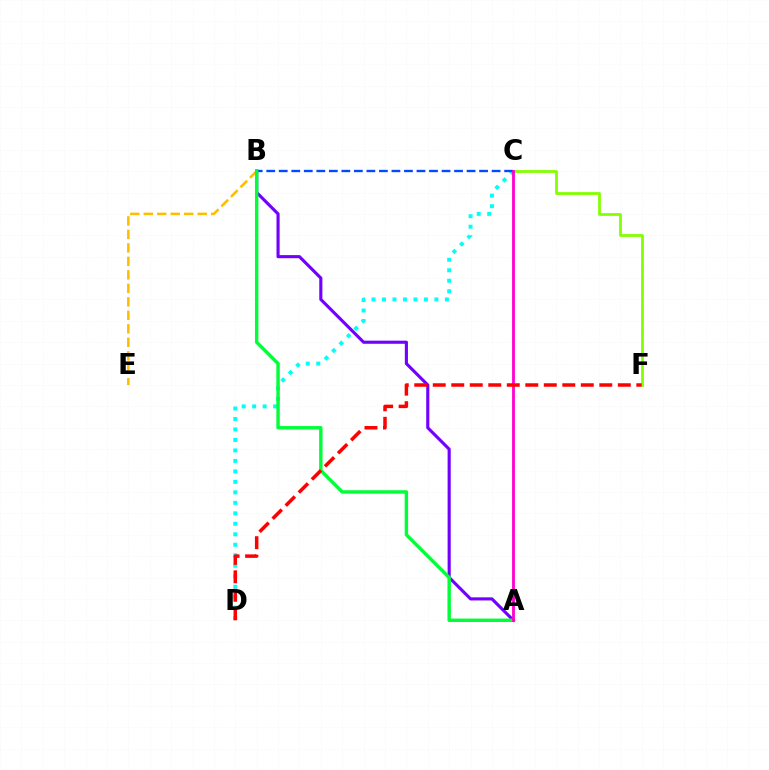{('A', 'B'): [{'color': '#7200ff', 'line_style': 'solid', 'thickness': 2.25}, {'color': '#00ff39', 'line_style': 'solid', 'thickness': 2.46}], ('B', 'E'): [{'color': '#ffbd00', 'line_style': 'dashed', 'thickness': 1.83}], ('C', 'D'): [{'color': '#00fff6', 'line_style': 'dotted', 'thickness': 2.85}], ('C', 'F'): [{'color': '#84ff00', 'line_style': 'solid', 'thickness': 1.99}], ('B', 'C'): [{'color': '#004bff', 'line_style': 'dashed', 'thickness': 1.7}], ('A', 'C'): [{'color': '#ff00cf', 'line_style': 'solid', 'thickness': 2.02}], ('D', 'F'): [{'color': '#ff0000', 'line_style': 'dashed', 'thickness': 2.51}]}